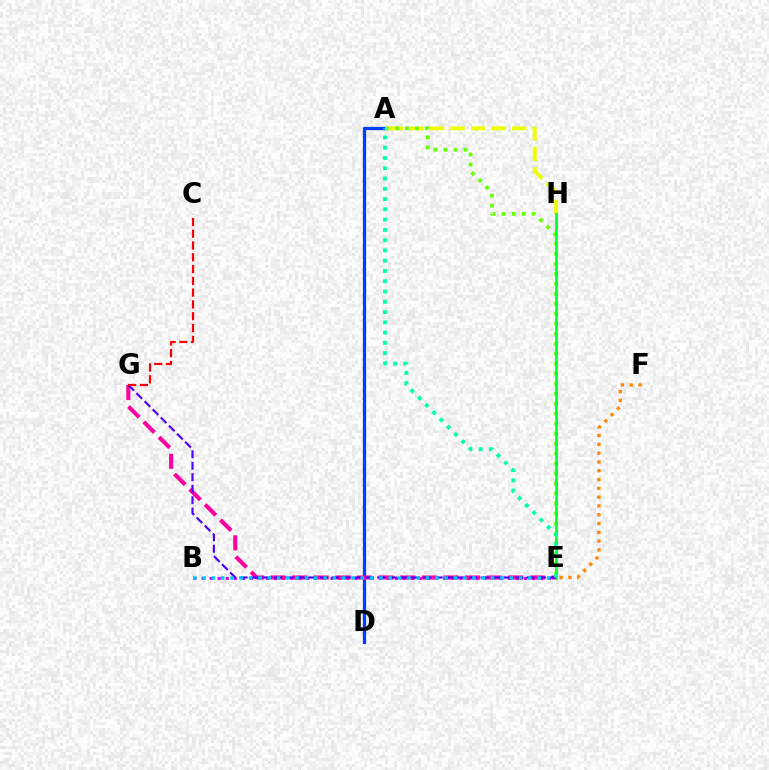{('A', 'D'): [{'color': '#003fff', 'line_style': 'solid', 'thickness': 2.36}], ('B', 'E'): [{'color': '#d600ff', 'line_style': 'dotted', 'thickness': 2.19}, {'color': '#00c7ff', 'line_style': 'dotted', 'thickness': 2.53}], ('A', 'H'): [{'color': '#eeff00', 'line_style': 'dashed', 'thickness': 2.79}], ('A', 'E'): [{'color': '#66ff00', 'line_style': 'dotted', 'thickness': 2.71}, {'color': '#00ffaf', 'line_style': 'dotted', 'thickness': 2.79}], ('E', 'F'): [{'color': '#ff8800', 'line_style': 'dotted', 'thickness': 2.39}], ('E', 'G'): [{'color': '#ff00a0', 'line_style': 'dashed', 'thickness': 2.94}, {'color': '#4f00ff', 'line_style': 'dashed', 'thickness': 1.56}], ('E', 'H'): [{'color': '#00ff27', 'line_style': 'solid', 'thickness': 1.87}], ('C', 'G'): [{'color': '#ff0000', 'line_style': 'dashed', 'thickness': 1.6}]}